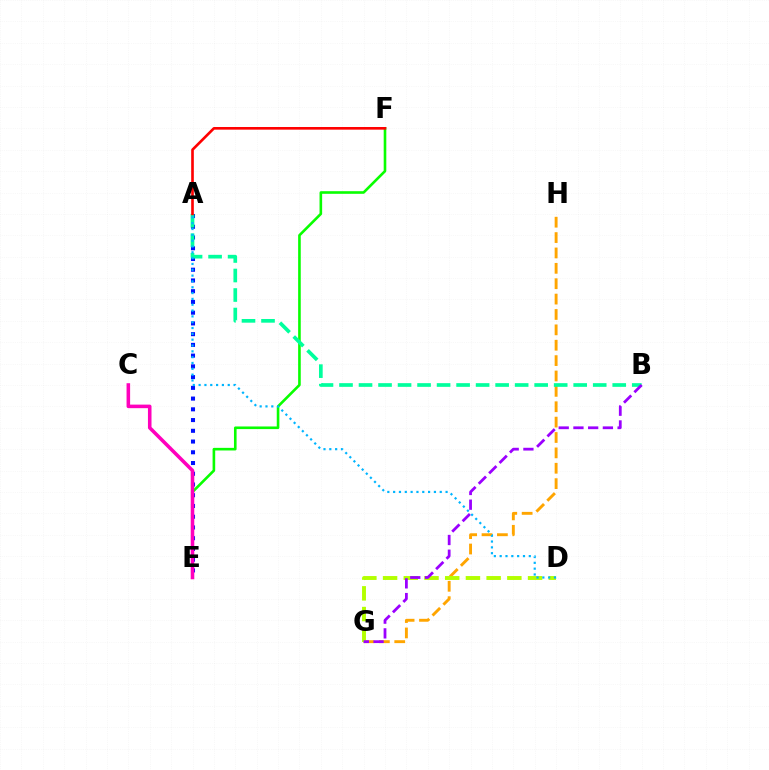{('G', 'H'): [{'color': '#ffa500', 'line_style': 'dashed', 'thickness': 2.09}], ('A', 'E'): [{'color': '#0010ff', 'line_style': 'dotted', 'thickness': 2.92}], ('E', 'F'): [{'color': '#08ff00', 'line_style': 'solid', 'thickness': 1.88}], ('D', 'G'): [{'color': '#b3ff00', 'line_style': 'dashed', 'thickness': 2.81}], ('A', 'B'): [{'color': '#00ff9d', 'line_style': 'dashed', 'thickness': 2.65}], ('A', 'F'): [{'color': '#ff0000', 'line_style': 'solid', 'thickness': 1.9}], ('A', 'D'): [{'color': '#00b5ff', 'line_style': 'dotted', 'thickness': 1.58}], ('C', 'E'): [{'color': '#ff00bd', 'line_style': 'solid', 'thickness': 2.56}], ('B', 'G'): [{'color': '#9b00ff', 'line_style': 'dashed', 'thickness': 2.0}]}